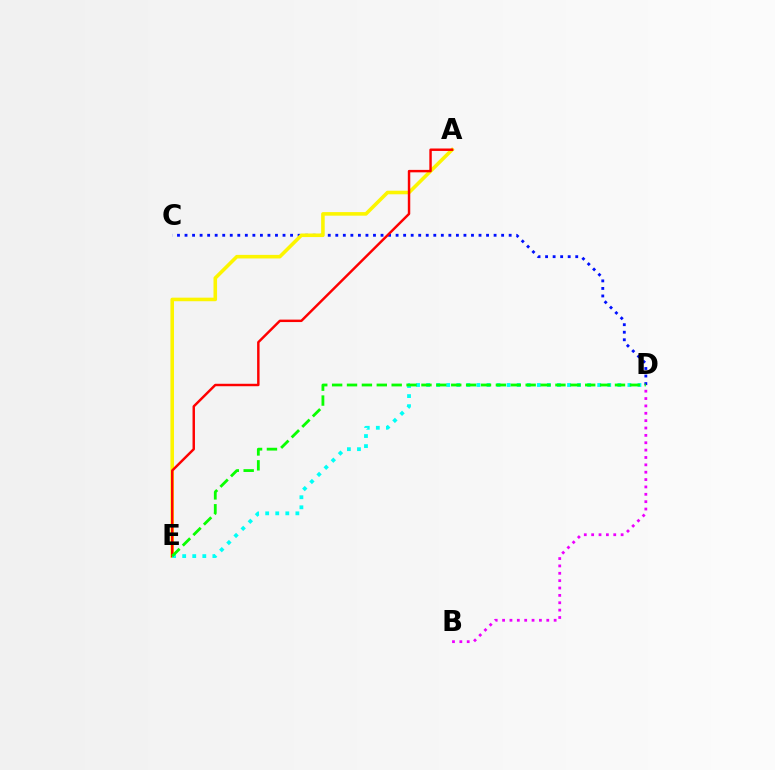{('C', 'D'): [{'color': '#0010ff', 'line_style': 'dotted', 'thickness': 2.05}], ('A', 'E'): [{'color': '#fcf500', 'line_style': 'solid', 'thickness': 2.58}, {'color': '#ff0000', 'line_style': 'solid', 'thickness': 1.76}], ('D', 'E'): [{'color': '#00fff6', 'line_style': 'dotted', 'thickness': 2.73}, {'color': '#08ff00', 'line_style': 'dashed', 'thickness': 2.02}], ('B', 'D'): [{'color': '#ee00ff', 'line_style': 'dotted', 'thickness': 2.0}]}